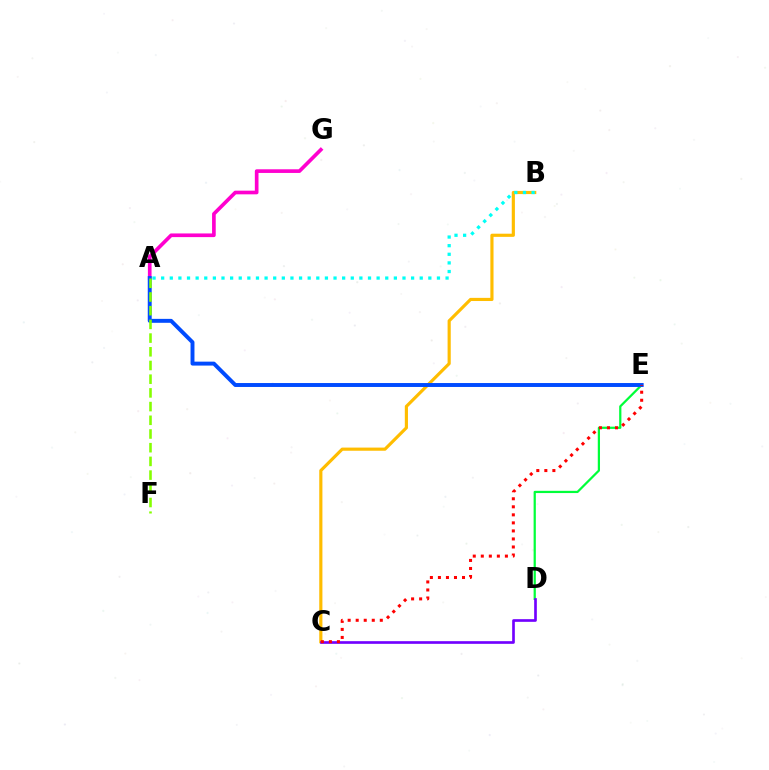{('A', 'G'): [{'color': '#ff00cf', 'line_style': 'solid', 'thickness': 2.64}], ('B', 'C'): [{'color': '#ffbd00', 'line_style': 'solid', 'thickness': 2.27}], ('D', 'E'): [{'color': '#00ff39', 'line_style': 'solid', 'thickness': 1.61}], ('C', 'D'): [{'color': '#7200ff', 'line_style': 'solid', 'thickness': 1.92}], ('A', 'E'): [{'color': '#004bff', 'line_style': 'solid', 'thickness': 2.83}], ('A', 'B'): [{'color': '#00fff6', 'line_style': 'dotted', 'thickness': 2.34}], ('A', 'F'): [{'color': '#84ff00', 'line_style': 'dashed', 'thickness': 1.86}], ('C', 'E'): [{'color': '#ff0000', 'line_style': 'dotted', 'thickness': 2.18}]}